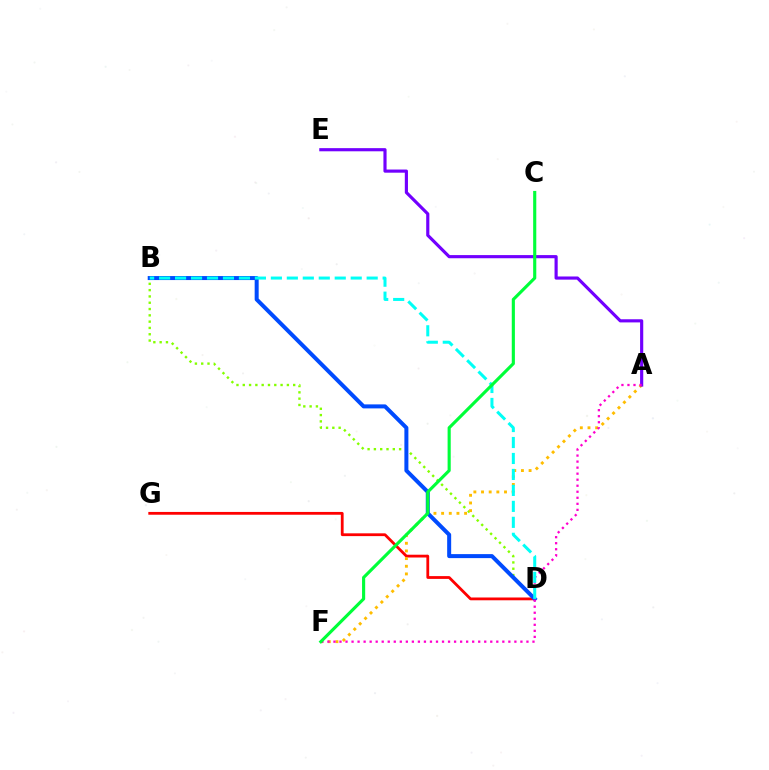{('B', 'D'): [{'color': '#84ff00', 'line_style': 'dotted', 'thickness': 1.71}, {'color': '#004bff', 'line_style': 'solid', 'thickness': 2.88}, {'color': '#00fff6', 'line_style': 'dashed', 'thickness': 2.17}], ('D', 'G'): [{'color': '#ff0000', 'line_style': 'solid', 'thickness': 2.01}], ('A', 'F'): [{'color': '#ffbd00', 'line_style': 'dotted', 'thickness': 2.08}, {'color': '#ff00cf', 'line_style': 'dotted', 'thickness': 1.64}], ('A', 'E'): [{'color': '#7200ff', 'line_style': 'solid', 'thickness': 2.27}], ('C', 'F'): [{'color': '#00ff39', 'line_style': 'solid', 'thickness': 2.25}]}